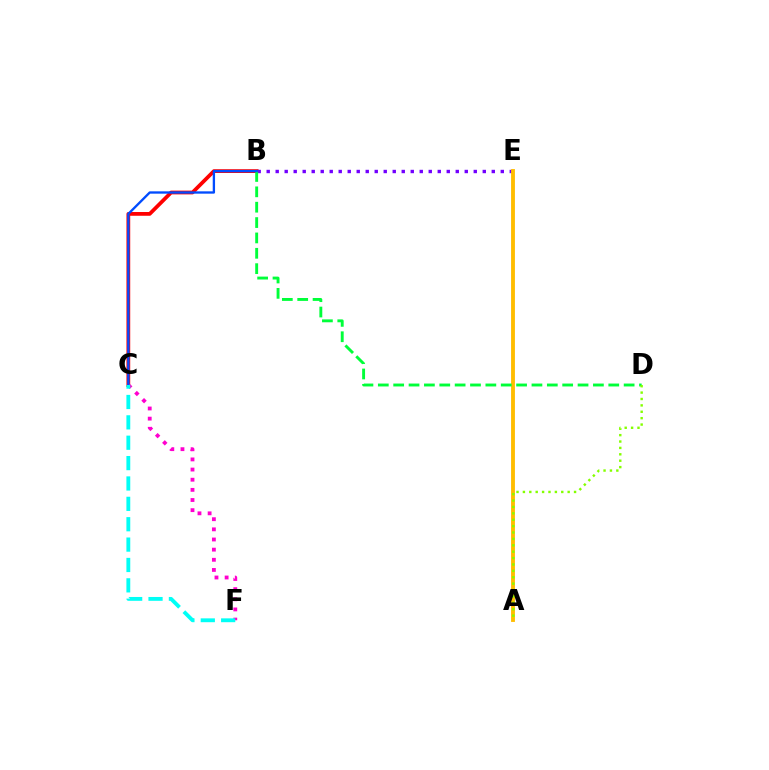{('B', 'C'): [{'color': '#ff0000', 'line_style': 'solid', 'thickness': 2.71}, {'color': '#004bff', 'line_style': 'solid', 'thickness': 1.68}], ('B', 'E'): [{'color': '#7200ff', 'line_style': 'dotted', 'thickness': 2.45}], ('A', 'E'): [{'color': '#ffbd00', 'line_style': 'solid', 'thickness': 2.77}], ('C', 'F'): [{'color': '#ff00cf', 'line_style': 'dotted', 'thickness': 2.76}, {'color': '#00fff6', 'line_style': 'dashed', 'thickness': 2.77}], ('B', 'D'): [{'color': '#00ff39', 'line_style': 'dashed', 'thickness': 2.09}], ('A', 'D'): [{'color': '#84ff00', 'line_style': 'dotted', 'thickness': 1.74}]}